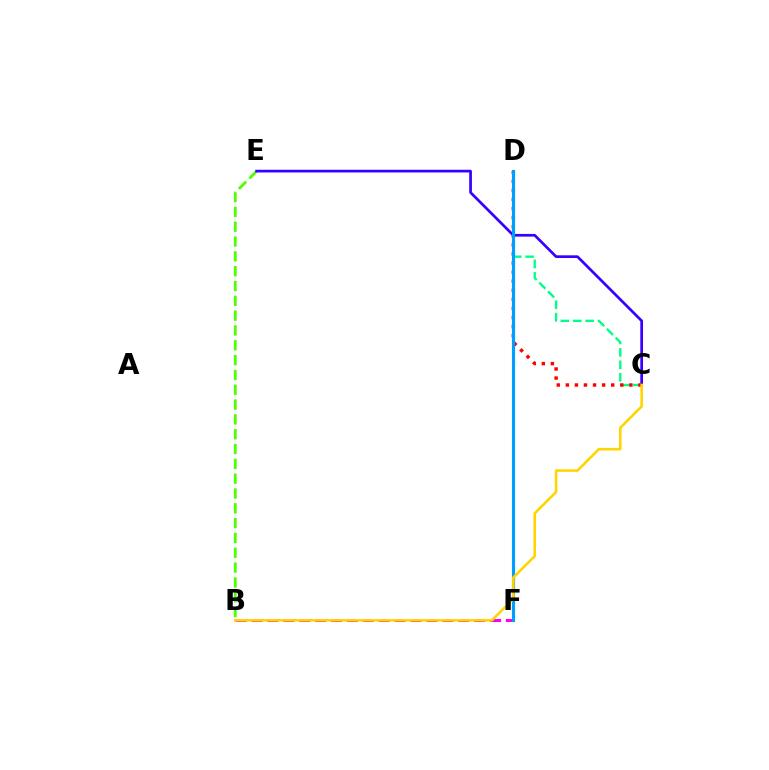{('C', 'D'): [{'color': '#00ff86', 'line_style': 'dashed', 'thickness': 1.69}, {'color': '#ff0000', 'line_style': 'dotted', 'thickness': 2.47}], ('B', 'F'): [{'color': '#ff00ed', 'line_style': 'dashed', 'thickness': 2.16}], ('B', 'E'): [{'color': '#4fff00', 'line_style': 'dashed', 'thickness': 2.01}], ('C', 'E'): [{'color': '#3700ff', 'line_style': 'solid', 'thickness': 1.95}], ('D', 'F'): [{'color': '#009eff', 'line_style': 'solid', 'thickness': 2.27}], ('B', 'C'): [{'color': '#ffd500', 'line_style': 'solid', 'thickness': 1.86}]}